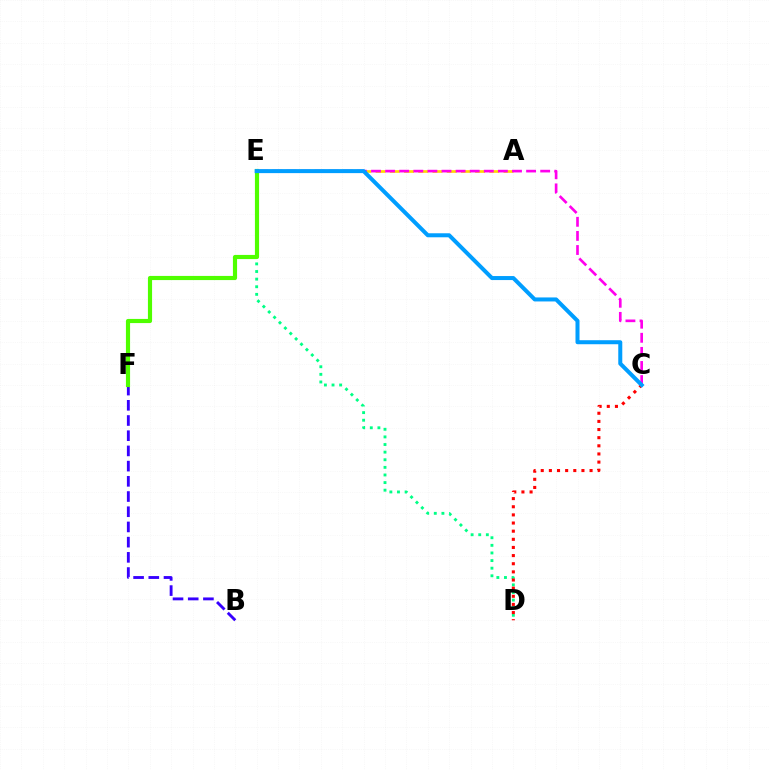{('D', 'E'): [{'color': '#00ff86', 'line_style': 'dotted', 'thickness': 2.07}], ('B', 'F'): [{'color': '#3700ff', 'line_style': 'dashed', 'thickness': 2.07}], ('E', 'F'): [{'color': '#4fff00', 'line_style': 'solid', 'thickness': 2.99}], ('A', 'E'): [{'color': '#ffd500', 'line_style': 'dashed', 'thickness': 1.93}], ('C', 'D'): [{'color': '#ff0000', 'line_style': 'dotted', 'thickness': 2.21}], ('C', 'E'): [{'color': '#ff00ed', 'line_style': 'dashed', 'thickness': 1.92}, {'color': '#009eff', 'line_style': 'solid', 'thickness': 2.89}]}